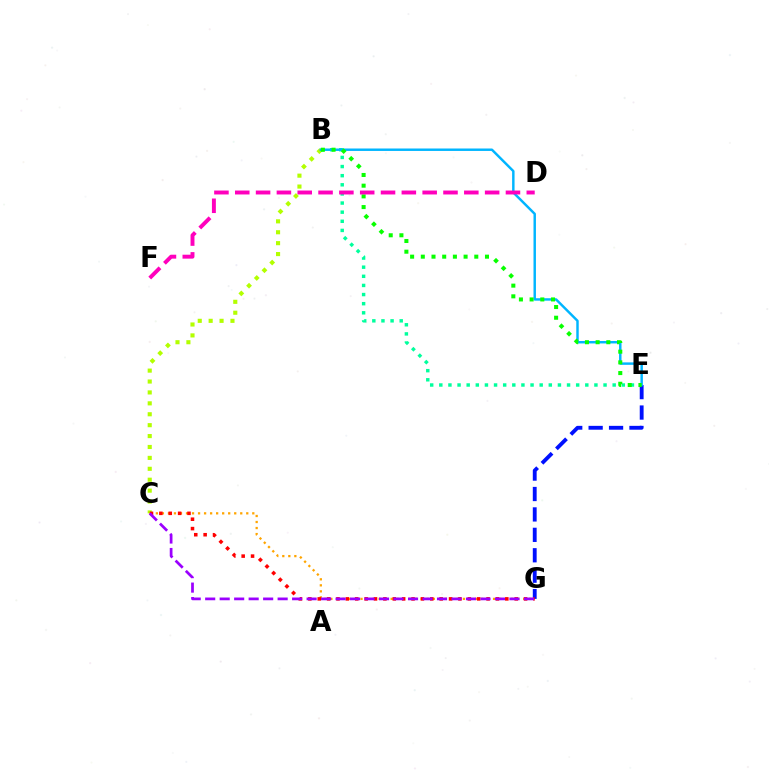{('B', 'C'): [{'color': '#b3ff00', 'line_style': 'dotted', 'thickness': 2.96}], ('B', 'E'): [{'color': '#00ff9d', 'line_style': 'dotted', 'thickness': 2.48}, {'color': '#00b5ff', 'line_style': 'solid', 'thickness': 1.76}, {'color': '#08ff00', 'line_style': 'dotted', 'thickness': 2.91}], ('E', 'G'): [{'color': '#0010ff', 'line_style': 'dashed', 'thickness': 2.77}], ('C', 'G'): [{'color': '#ffa500', 'line_style': 'dotted', 'thickness': 1.64}, {'color': '#ff0000', 'line_style': 'dotted', 'thickness': 2.55}, {'color': '#9b00ff', 'line_style': 'dashed', 'thickness': 1.97}], ('D', 'F'): [{'color': '#ff00bd', 'line_style': 'dashed', 'thickness': 2.83}]}